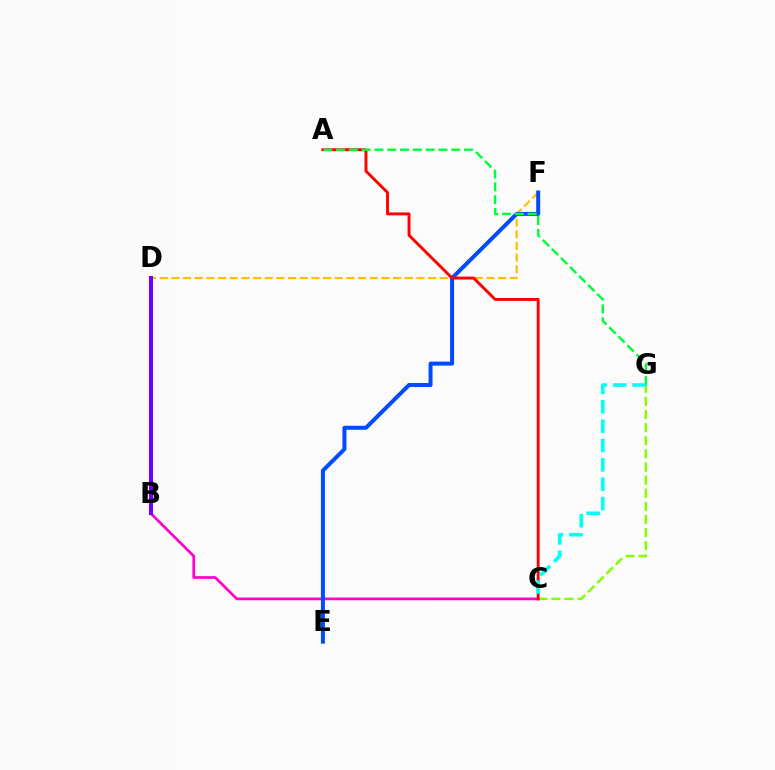{('D', 'F'): [{'color': '#ffbd00', 'line_style': 'dashed', 'thickness': 1.59}], ('B', 'C'): [{'color': '#ff00cf', 'line_style': 'solid', 'thickness': 1.96}], ('C', 'G'): [{'color': '#84ff00', 'line_style': 'dashed', 'thickness': 1.78}, {'color': '#00fff6', 'line_style': 'dashed', 'thickness': 2.63}], ('E', 'F'): [{'color': '#004bff', 'line_style': 'solid', 'thickness': 2.87}], ('A', 'C'): [{'color': '#ff0000', 'line_style': 'solid', 'thickness': 2.1}], ('A', 'G'): [{'color': '#00ff39', 'line_style': 'dashed', 'thickness': 1.74}], ('B', 'D'): [{'color': '#7200ff', 'line_style': 'solid', 'thickness': 2.9}]}